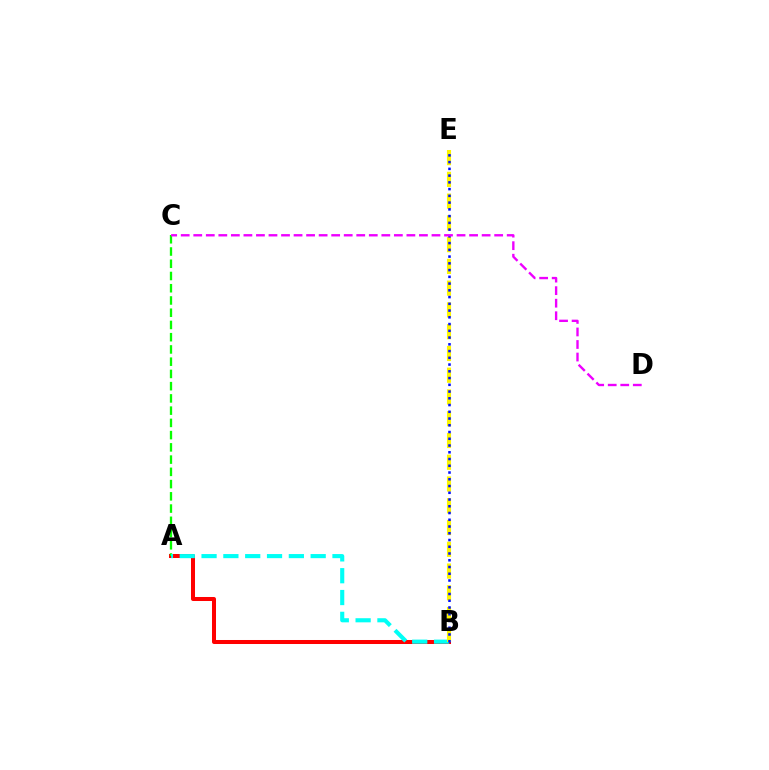{('A', 'B'): [{'color': '#ff0000', 'line_style': 'solid', 'thickness': 2.89}, {'color': '#00fff6', 'line_style': 'dashed', 'thickness': 2.96}], ('A', 'C'): [{'color': '#08ff00', 'line_style': 'dashed', 'thickness': 1.66}], ('B', 'E'): [{'color': '#fcf500', 'line_style': 'dashed', 'thickness': 2.96}, {'color': '#0010ff', 'line_style': 'dotted', 'thickness': 1.83}], ('C', 'D'): [{'color': '#ee00ff', 'line_style': 'dashed', 'thickness': 1.7}]}